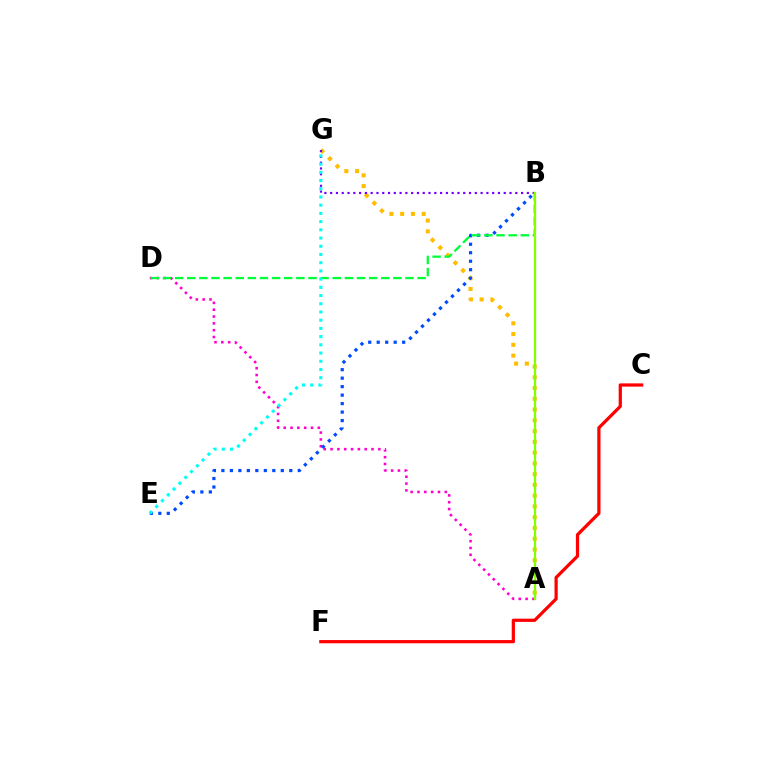{('A', 'G'): [{'color': '#ffbd00', 'line_style': 'dotted', 'thickness': 2.92}], ('A', 'D'): [{'color': '#ff00cf', 'line_style': 'dotted', 'thickness': 1.85}], ('C', 'F'): [{'color': '#ff0000', 'line_style': 'solid', 'thickness': 2.32}], ('B', 'E'): [{'color': '#004bff', 'line_style': 'dotted', 'thickness': 2.31}], ('B', 'G'): [{'color': '#7200ff', 'line_style': 'dotted', 'thickness': 1.57}], ('B', 'D'): [{'color': '#00ff39', 'line_style': 'dashed', 'thickness': 1.65}], ('E', 'G'): [{'color': '#00fff6', 'line_style': 'dotted', 'thickness': 2.23}], ('A', 'B'): [{'color': '#84ff00', 'line_style': 'solid', 'thickness': 1.63}]}